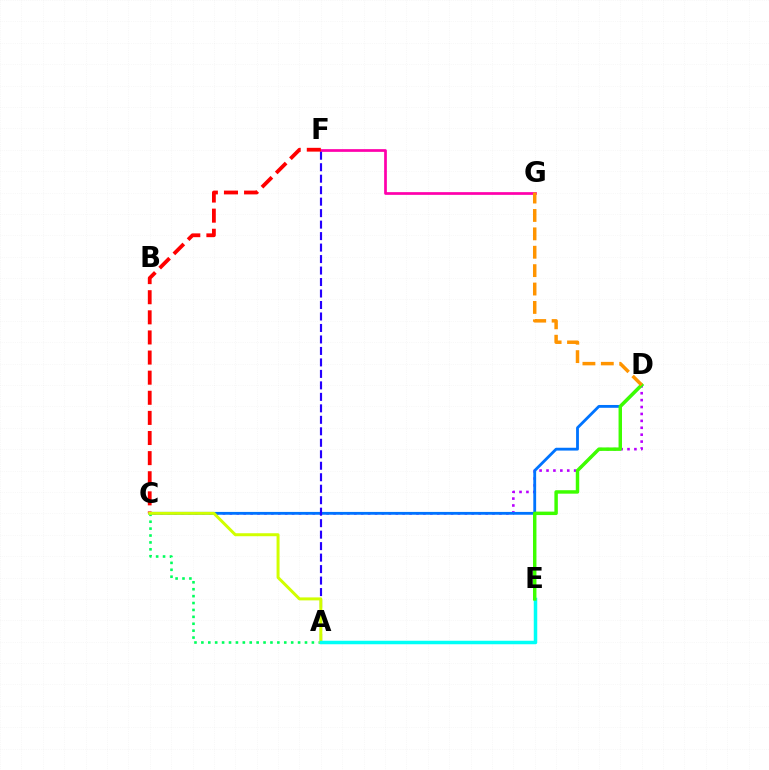{('C', 'D'): [{'color': '#b900ff', 'line_style': 'dotted', 'thickness': 1.88}, {'color': '#0074ff', 'line_style': 'solid', 'thickness': 2.03}], ('F', 'G'): [{'color': '#ff00ac', 'line_style': 'solid', 'thickness': 1.96}], ('A', 'F'): [{'color': '#2500ff', 'line_style': 'dashed', 'thickness': 1.56}], ('A', 'C'): [{'color': '#00ff5c', 'line_style': 'dotted', 'thickness': 1.88}, {'color': '#d1ff00', 'line_style': 'solid', 'thickness': 2.15}], ('C', 'F'): [{'color': '#ff0000', 'line_style': 'dashed', 'thickness': 2.73}], ('A', 'E'): [{'color': '#00fff6', 'line_style': 'solid', 'thickness': 2.52}], ('D', 'E'): [{'color': '#3dff00', 'line_style': 'solid', 'thickness': 2.48}], ('D', 'G'): [{'color': '#ff9400', 'line_style': 'dashed', 'thickness': 2.5}]}